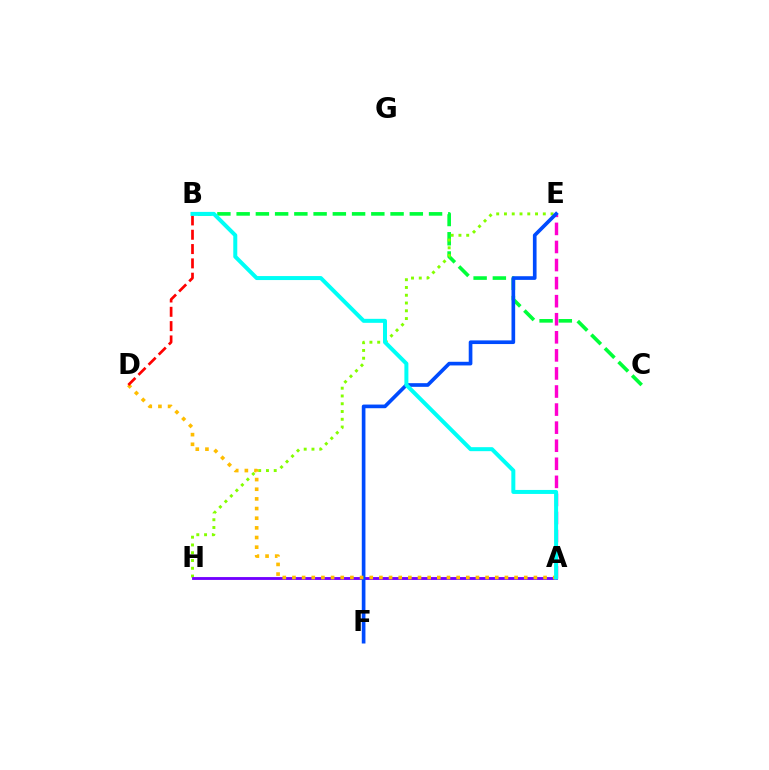{('B', 'C'): [{'color': '#00ff39', 'line_style': 'dashed', 'thickness': 2.61}], ('E', 'H'): [{'color': '#84ff00', 'line_style': 'dotted', 'thickness': 2.11}], ('A', 'E'): [{'color': '#ff00cf', 'line_style': 'dashed', 'thickness': 2.45}], ('A', 'H'): [{'color': '#7200ff', 'line_style': 'solid', 'thickness': 2.05}], ('E', 'F'): [{'color': '#004bff', 'line_style': 'solid', 'thickness': 2.64}], ('A', 'D'): [{'color': '#ffbd00', 'line_style': 'dotted', 'thickness': 2.62}], ('B', 'D'): [{'color': '#ff0000', 'line_style': 'dashed', 'thickness': 1.95}], ('A', 'B'): [{'color': '#00fff6', 'line_style': 'solid', 'thickness': 2.88}]}